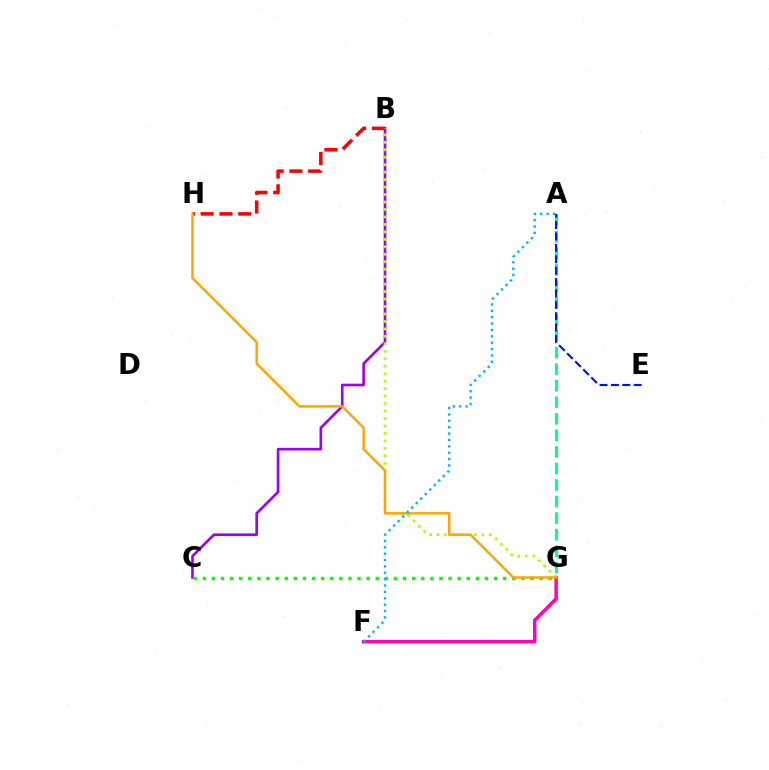{('B', 'H'): [{'color': '#ff0000', 'line_style': 'dashed', 'thickness': 2.55}], ('B', 'C'): [{'color': '#9b00ff', 'line_style': 'solid', 'thickness': 1.9}], ('C', 'G'): [{'color': '#08ff00', 'line_style': 'dotted', 'thickness': 2.47}], ('A', 'G'): [{'color': '#00ff9d', 'line_style': 'dashed', 'thickness': 2.25}], ('F', 'G'): [{'color': '#ff00bd', 'line_style': 'solid', 'thickness': 2.49}], ('B', 'G'): [{'color': '#b3ff00', 'line_style': 'dotted', 'thickness': 2.03}], ('G', 'H'): [{'color': '#ffa500', 'line_style': 'solid', 'thickness': 1.78}], ('A', 'E'): [{'color': '#0010ff', 'line_style': 'dashed', 'thickness': 1.55}], ('A', 'F'): [{'color': '#00b5ff', 'line_style': 'dotted', 'thickness': 1.73}]}